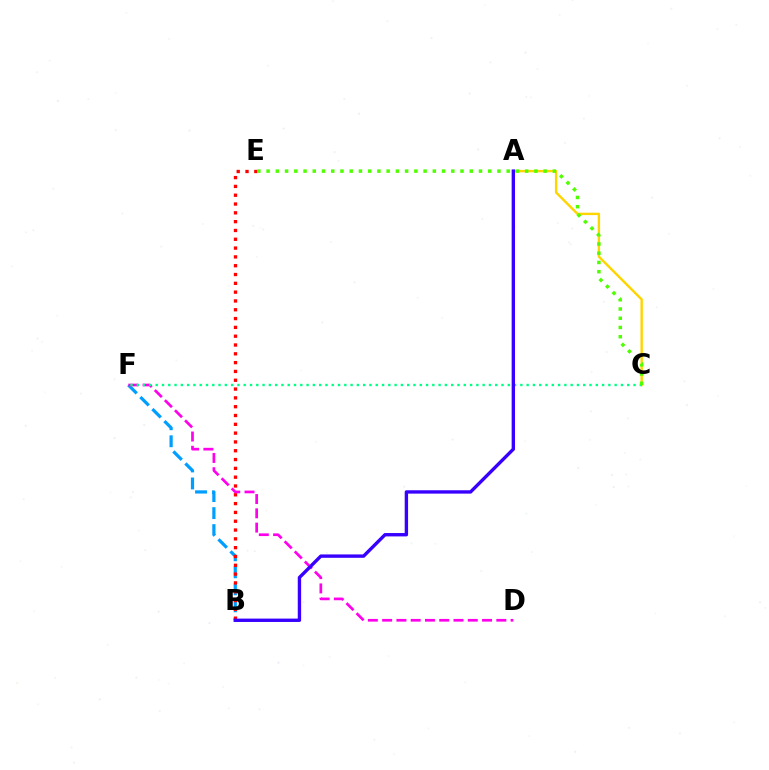{('B', 'F'): [{'color': '#009eff', 'line_style': 'dashed', 'thickness': 2.31}], ('B', 'E'): [{'color': '#ff0000', 'line_style': 'dotted', 'thickness': 2.39}], ('A', 'C'): [{'color': '#ffd500', 'line_style': 'solid', 'thickness': 1.73}], ('D', 'F'): [{'color': '#ff00ed', 'line_style': 'dashed', 'thickness': 1.94}], ('C', 'F'): [{'color': '#00ff86', 'line_style': 'dotted', 'thickness': 1.71}], ('C', 'E'): [{'color': '#4fff00', 'line_style': 'dotted', 'thickness': 2.51}], ('A', 'B'): [{'color': '#3700ff', 'line_style': 'solid', 'thickness': 2.42}]}